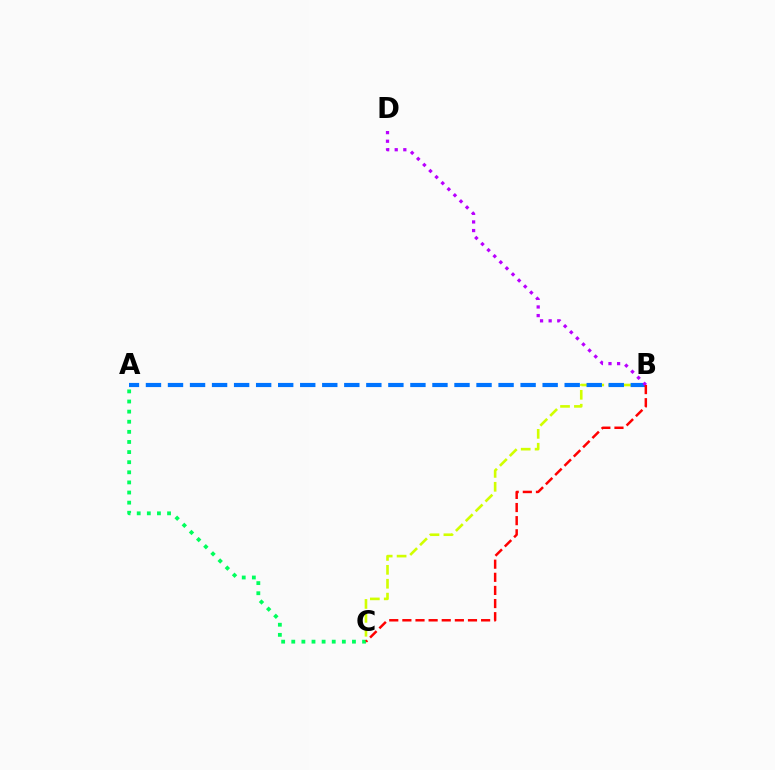{('B', 'C'): [{'color': '#d1ff00', 'line_style': 'dashed', 'thickness': 1.89}, {'color': '#ff0000', 'line_style': 'dashed', 'thickness': 1.78}], ('A', 'B'): [{'color': '#0074ff', 'line_style': 'dashed', 'thickness': 2.99}], ('B', 'D'): [{'color': '#b900ff', 'line_style': 'dotted', 'thickness': 2.34}], ('A', 'C'): [{'color': '#00ff5c', 'line_style': 'dotted', 'thickness': 2.75}]}